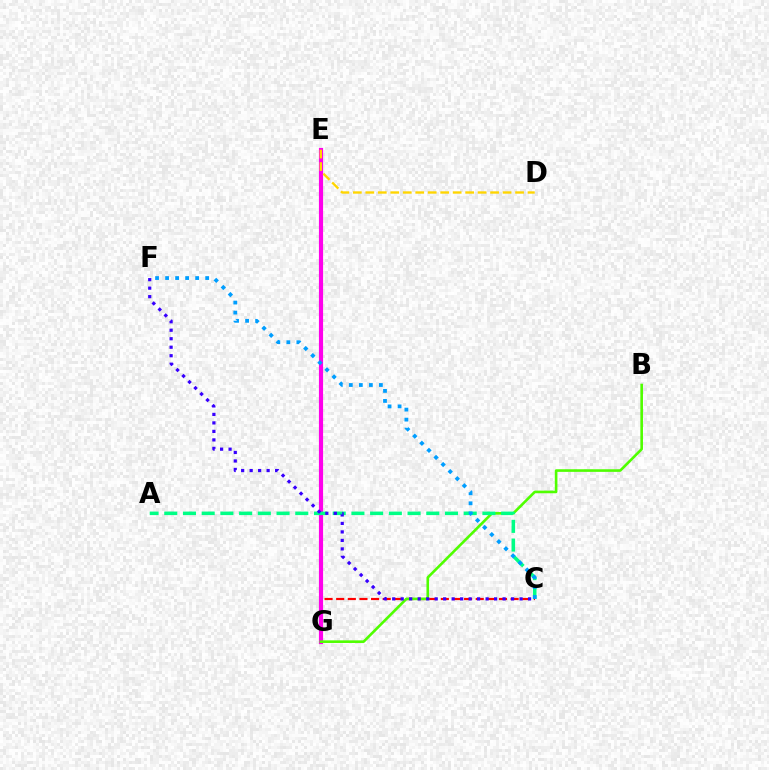{('C', 'G'): [{'color': '#ff0000', 'line_style': 'dashed', 'thickness': 1.58}], ('E', 'G'): [{'color': '#ff00ed', 'line_style': 'solid', 'thickness': 2.99}], ('B', 'G'): [{'color': '#4fff00', 'line_style': 'solid', 'thickness': 1.89}], ('A', 'C'): [{'color': '#00ff86', 'line_style': 'dashed', 'thickness': 2.54}], ('D', 'E'): [{'color': '#ffd500', 'line_style': 'dashed', 'thickness': 1.7}], ('C', 'F'): [{'color': '#009eff', 'line_style': 'dotted', 'thickness': 2.72}, {'color': '#3700ff', 'line_style': 'dotted', 'thickness': 2.31}]}